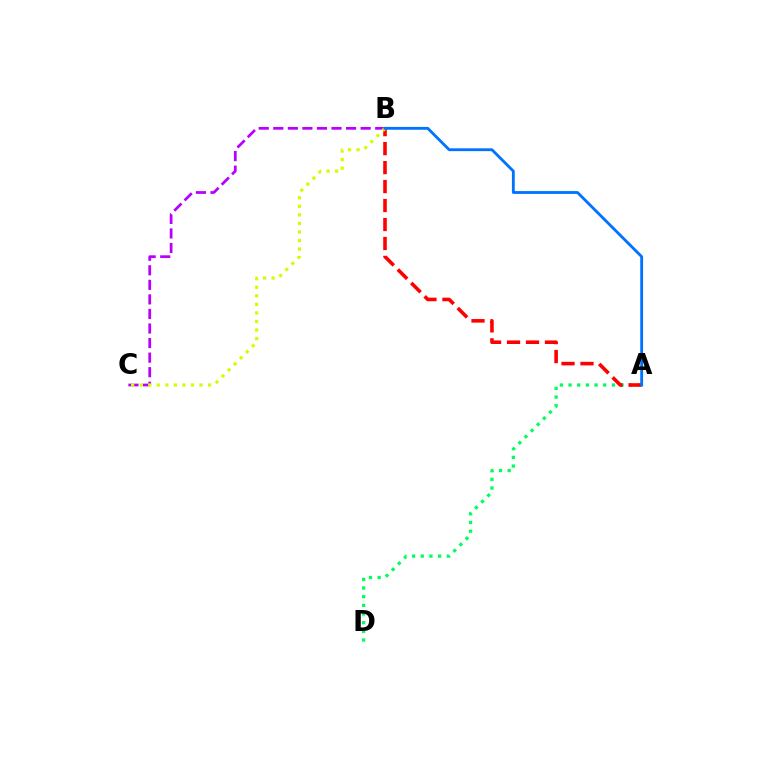{('B', 'C'): [{'color': '#b900ff', 'line_style': 'dashed', 'thickness': 1.98}, {'color': '#d1ff00', 'line_style': 'dotted', 'thickness': 2.32}], ('A', 'D'): [{'color': '#00ff5c', 'line_style': 'dotted', 'thickness': 2.36}], ('A', 'B'): [{'color': '#ff0000', 'line_style': 'dashed', 'thickness': 2.58}, {'color': '#0074ff', 'line_style': 'solid', 'thickness': 2.04}]}